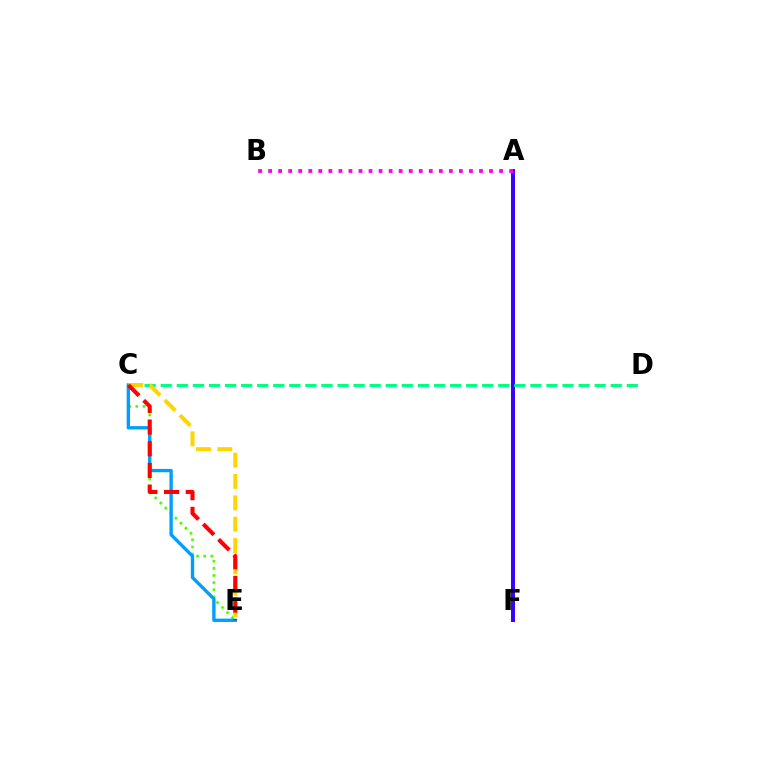{('A', 'F'): [{'color': '#3700ff', 'line_style': 'solid', 'thickness': 2.85}], ('C', 'E'): [{'color': '#4fff00', 'line_style': 'dotted', 'thickness': 1.94}, {'color': '#009eff', 'line_style': 'solid', 'thickness': 2.41}, {'color': '#ffd500', 'line_style': 'dashed', 'thickness': 2.9}, {'color': '#ff0000', 'line_style': 'dashed', 'thickness': 2.95}], ('A', 'B'): [{'color': '#ff00ed', 'line_style': 'dotted', 'thickness': 2.73}], ('C', 'D'): [{'color': '#00ff86', 'line_style': 'dashed', 'thickness': 2.18}]}